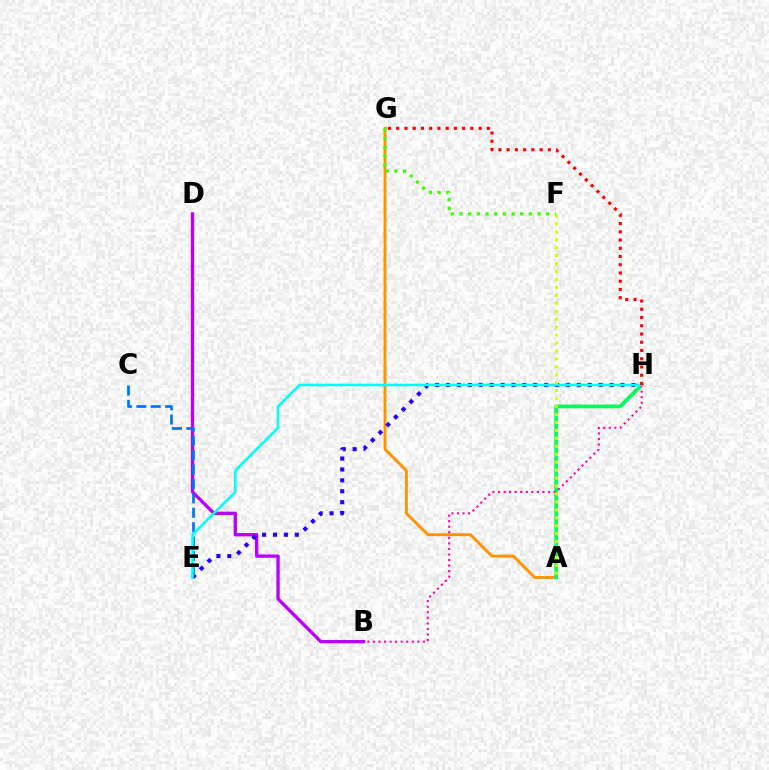{('B', 'D'): [{'color': '#b900ff', 'line_style': 'solid', 'thickness': 2.39}], ('A', 'G'): [{'color': '#ff9400', 'line_style': 'solid', 'thickness': 2.09}], ('F', 'G'): [{'color': '#3dff00', 'line_style': 'dotted', 'thickness': 2.36}], ('E', 'H'): [{'color': '#2500ff', 'line_style': 'dotted', 'thickness': 2.96}, {'color': '#00fff6', 'line_style': 'solid', 'thickness': 1.86}], ('C', 'E'): [{'color': '#0074ff', 'line_style': 'dashed', 'thickness': 1.96}], ('A', 'H'): [{'color': '#00ff5c', 'line_style': 'solid', 'thickness': 2.71}], ('B', 'H'): [{'color': '#ff00ac', 'line_style': 'dotted', 'thickness': 1.51}], ('A', 'F'): [{'color': '#d1ff00', 'line_style': 'dotted', 'thickness': 2.16}], ('G', 'H'): [{'color': '#ff0000', 'line_style': 'dotted', 'thickness': 2.24}]}